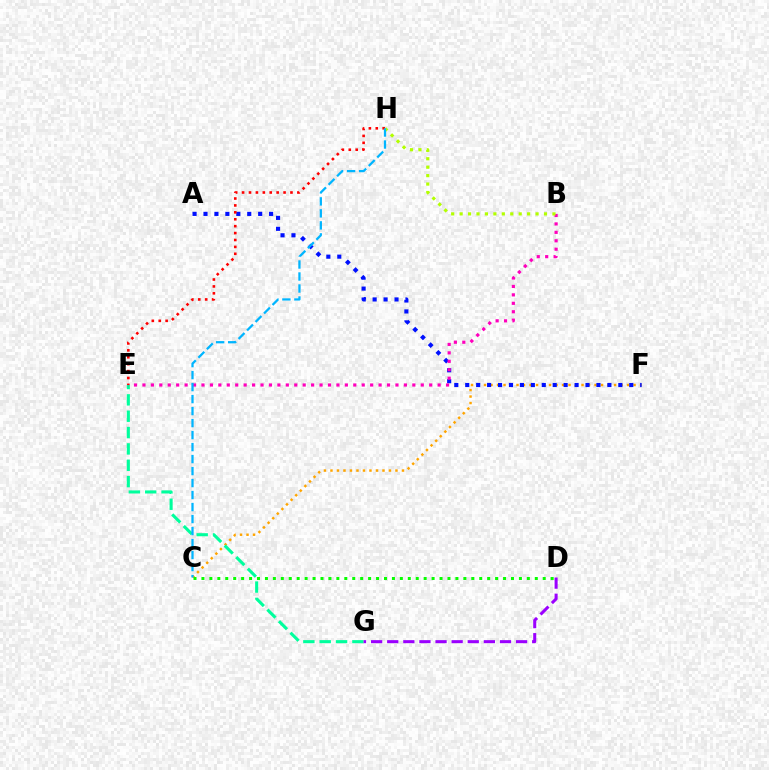{('C', 'F'): [{'color': '#ffa500', 'line_style': 'dotted', 'thickness': 1.77}], ('A', 'F'): [{'color': '#0010ff', 'line_style': 'dotted', 'thickness': 2.97}], ('E', 'G'): [{'color': '#00ff9d', 'line_style': 'dashed', 'thickness': 2.22}], ('D', 'G'): [{'color': '#9b00ff', 'line_style': 'dashed', 'thickness': 2.19}], ('B', 'E'): [{'color': '#ff00bd', 'line_style': 'dotted', 'thickness': 2.29}], ('E', 'H'): [{'color': '#ff0000', 'line_style': 'dotted', 'thickness': 1.88}], ('C', 'D'): [{'color': '#08ff00', 'line_style': 'dotted', 'thickness': 2.16}], ('B', 'H'): [{'color': '#b3ff00', 'line_style': 'dotted', 'thickness': 2.29}], ('C', 'H'): [{'color': '#00b5ff', 'line_style': 'dashed', 'thickness': 1.63}]}